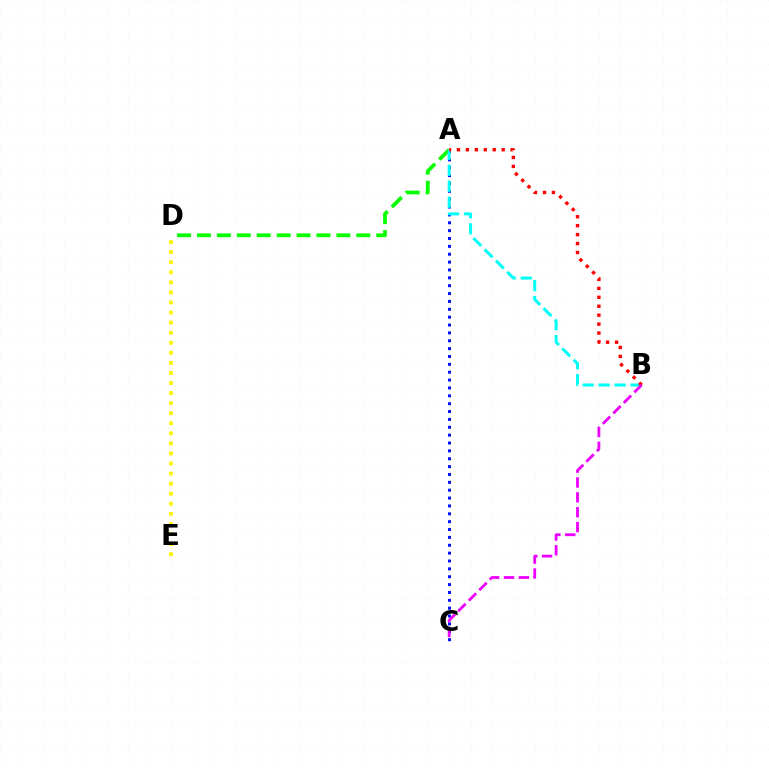{('A', 'D'): [{'color': '#08ff00', 'line_style': 'dashed', 'thickness': 2.71}], ('A', 'C'): [{'color': '#0010ff', 'line_style': 'dotted', 'thickness': 2.14}], ('A', 'B'): [{'color': '#00fff6', 'line_style': 'dashed', 'thickness': 2.17}, {'color': '#ff0000', 'line_style': 'dotted', 'thickness': 2.43}], ('D', 'E'): [{'color': '#fcf500', 'line_style': 'dotted', 'thickness': 2.73}], ('B', 'C'): [{'color': '#ee00ff', 'line_style': 'dashed', 'thickness': 2.02}]}